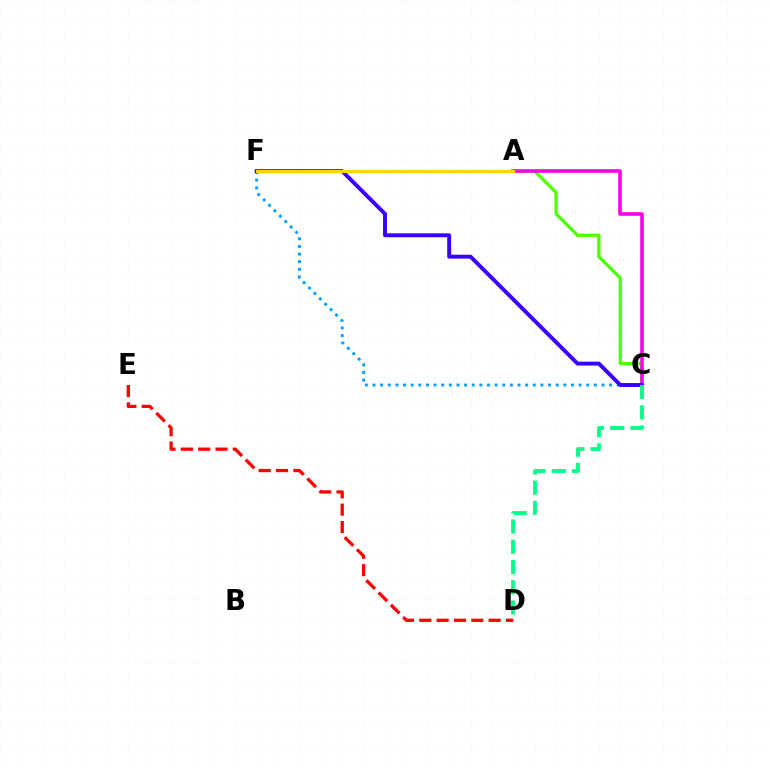{('A', 'C'): [{'color': '#4fff00', 'line_style': 'solid', 'thickness': 2.36}, {'color': '#ff00ed', 'line_style': 'solid', 'thickness': 2.57}], ('C', 'F'): [{'color': '#009eff', 'line_style': 'dotted', 'thickness': 2.07}, {'color': '#3700ff', 'line_style': 'solid', 'thickness': 2.81}], ('D', 'E'): [{'color': '#ff0000', 'line_style': 'dashed', 'thickness': 2.36}], ('A', 'F'): [{'color': '#ffd500', 'line_style': 'solid', 'thickness': 2.25}], ('C', 'D'): [{'color': '#00ff86', 'line_style': 'dashed', 'thickness': 2.75}]}